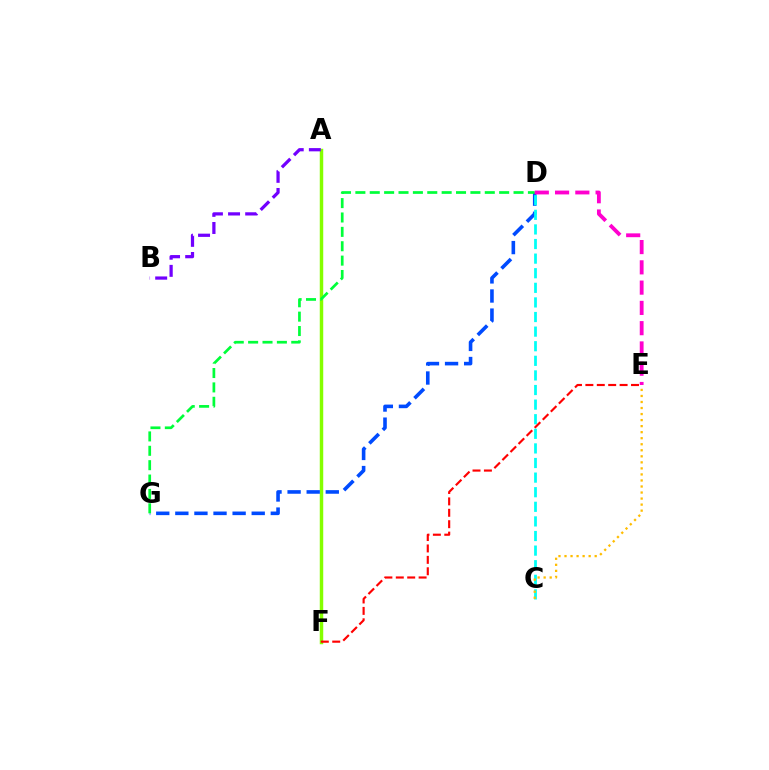{('A', 'F'): [{'color': '#84ff00', 'line_style': 'solid', 'thickness': 2.49}], ('A', 'B'): [{'color': '#7200ff', 'line_style': 'dashed', 'thickness': 2.33}], ('D', 'G'): [{'color': '#004bff', 'line_style': 'dashed', 'thickness': 2.59}, {'color': '#00ff39', 'line_style': 'dashed', 'thickness': 1.95}], ('C', 'D'): [{'color': '#00fff6', 'line_style': 'dashed', 'thickness': 1.98}], ('E', 'F'): [{'color': '#ff0000', 'line_style': 'dashed', 'thickness': 1.55}], ('C', 'E'): [{'color': '#ffbd00', 'line_style': 'dotted', 'thickness': 1.64}], ('D', 'E'): [{'color': '#ff00cf', 'line_style': 'dashed', 'thickness': 2.75}]}